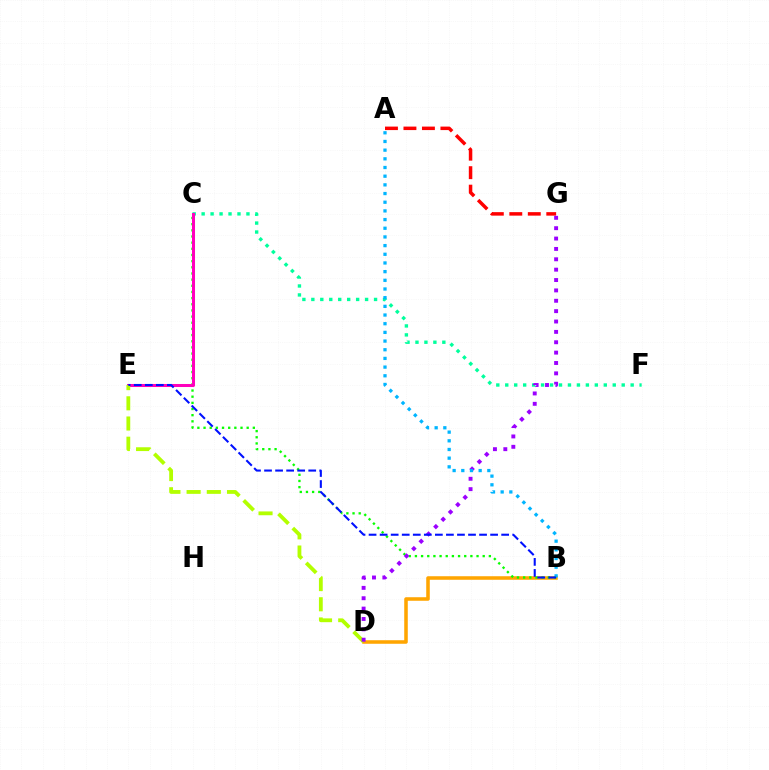{('B', 'D'): [{'color': '#ffa500', 'line_style': 'solid', 'thickness': 2.55}], ('B', 'C'): [{'color': '#08ff00', 'line_style': 'dotted', 'thickness': 1.67}], ('C', 'F'): [{'color': '#00ff9d', 'line_style': 'dotted', 'thickness': 2.43}], ('C', 'E'): [{'color': '#ff00bd', 'line_style': 'solid', 'thickness': 2.18}], ('D', 'E'): [{'color': '#b3ff00', 'line_style': 'dashed', 'thickness': 2.74}], ('A', 'G'): [{'color': '#ff0000', 'line_style': 'dashed', 'thickness': 2.51}], ('D', 'G'): [{'color': '#9b00ff', 'line_style': 'dotted', 'thickness': 2.82}], ('A', 'B'): [{'color': '#00b5ff', 'line_style': 'dotted', 'thickness': 2.36}], ('B', 'E'): [{'color': '#0010ff', 'line_style': 'dashed', 'thickness': 1.5}]}